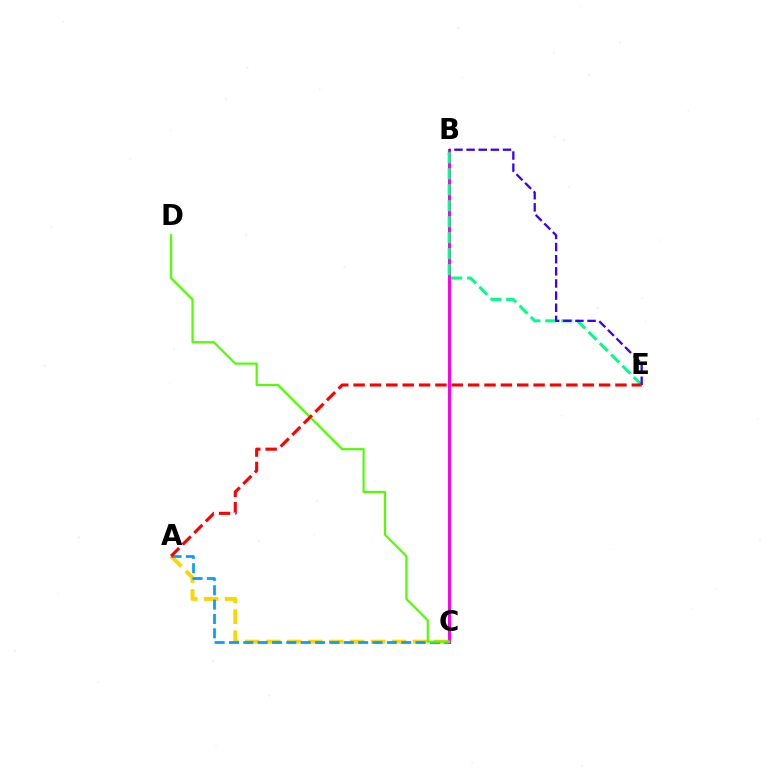{('B', 'C'): [{'color': '#ff00ed', 'line_style': 'solid', 'thickness': 2.18}], ('A', 'C'): [{'color': '#ffd500', 'line_style': 'dashed', 'thickness': 2.85}, {'color': '#009eff', 'line_style': 'dashed', 'thickness': 1.95}], ('B', 'E'): [{'color': '#00ff86', 'line_style': 'dashed', 'thickness': 2.17}, {'color': '#3700ff', 'line_style': 'dashed', 'thickness': 1.65}], ('C', 'D'): [{'color': '#4fff00', 'line_style': 'solid', 'thickness': 1.56}], ('A', 'E'): [{'color': '#ff0000', 'line_style': 'dashed', 'thickness': 2.22}]}